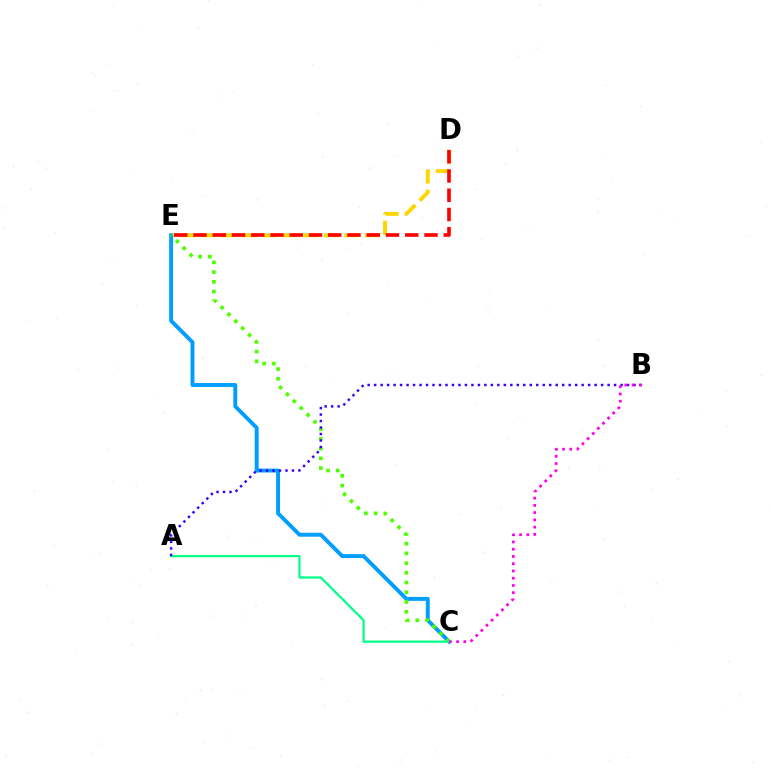{('D', 'E'): [{'color': '#ffd500', 'line_style': 'dashed', 'thickness': 2.78}, {'color': '#ff0000', 'line_style': 'dashed', 'thickness': 2.62}], ('C', 'E'): [{'color': '#009eff', 'line_style': 'solid', 'thickness': 2.82}, {'color': '#4fff00', 'line_style': 'dotted', 'thickness': 2.64}], ('A', 'C'): [{'color': '#00ff86', 'line_style': 'solid', 'thickness': 1.59}], ('A', 'B'): [{'color': '#3700ff', 'line_style': 'dotted', 'thickness': 1.76}], ('B', 'C'): [{'color': '#ff00ed', 'line_style': 'dotted', 'thickness': 1.97}]}